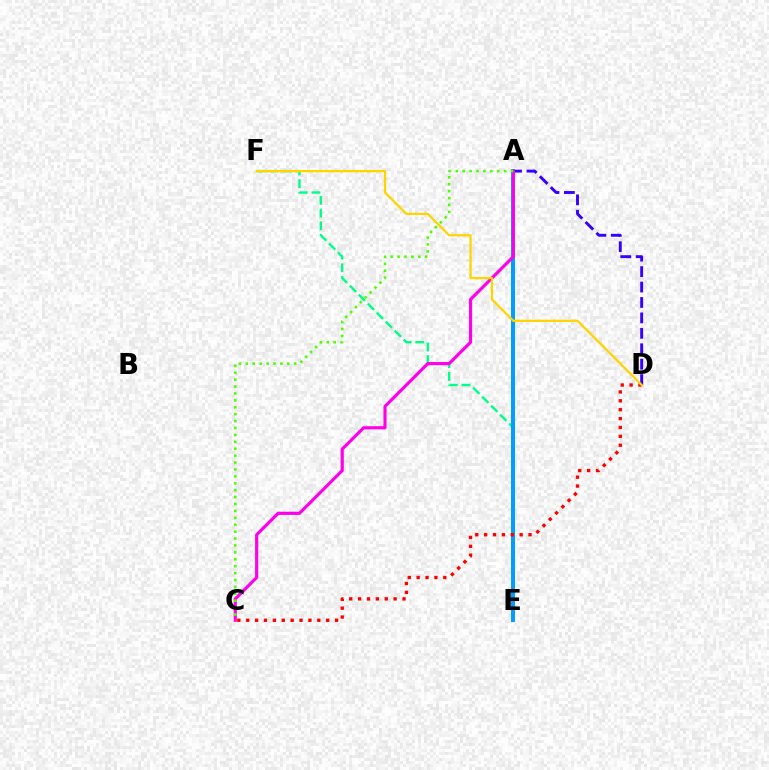{('E', 'F'): [{'color': '#00ff86', 'line_style': 'dashed', 'thickness': 1.73}], ('A', 'E'): [{'color': '#009eff', 'line_style': 'solid', 'thickness': 2.86}], ('C', 'D'): [{'color': '#ff0000', 'line_style': 'dotted', 'thickness': 2.41}], ('A', 'D'): [{'color': '#3700ff', 'line_style': 'dashed', 'thickness': 2.1}], ('A', 'C'): [{'color': '#ff00ed', 'line_style': 'solid', 'thickness': 2.28}, {'color': '#4fff00', 'line_style': 'dotted', 'thickness': 1.88}], ('D', 'F'): [{'color': '#ffd500', 'line_style': 'solid', 'thickness': 1.63}]}